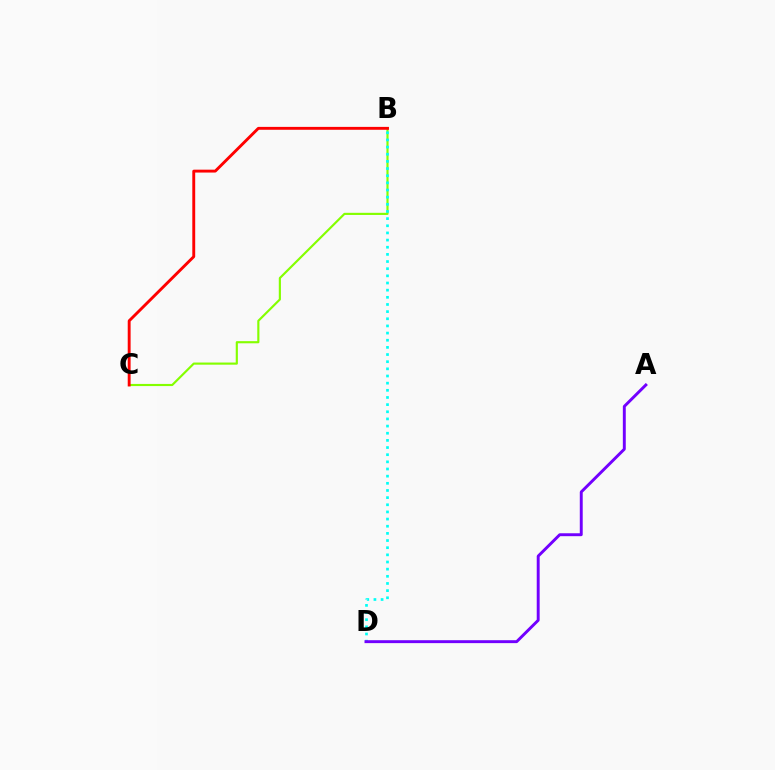{('B', 'C'): [{'color': '#84ff00', 'line_style': 'solid', 'thickness': 1.55}, {'color': '#ff0000', 'line_style': 'solid', 'thickness': 2.08}], ('B', 'D'): [{'color': '#00fff6', 'line_style': 'dotted', 'thickness': 1.94}], ('A', 'D'): [{'color': '#7200ff', 'line_style': 'solid', 'thickness': 2.1}]}